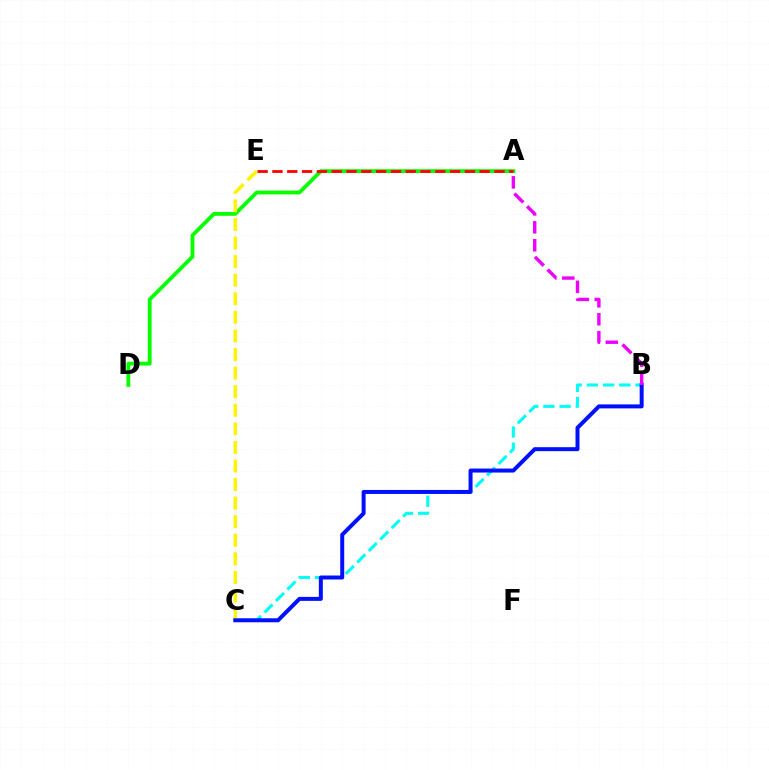{('A', 'D'): [{'color': '#08ff00', 'line_style': 'solid', 'thickness': 2.75}], ('B', 'C'): [{'color': '#00fff6', 'line_style': 'dashed', 'thickness': 2.2}, {'color': '#0010ff', 'line_style': 'solid', 'thickness': 2.87}], ('C', 'E'): [{'color': '#fcf500', 'line_style': 'dashed', 'thickness': 2.52}], ('A', 'B'): [{'color': '#ee00ff', 'line_style': 'dashed', 'thickness': 2.44}], ('A', 'E'): [{'color': '#ff0000', 'line_style': 'dashed', 'thickness': 2.01}]}